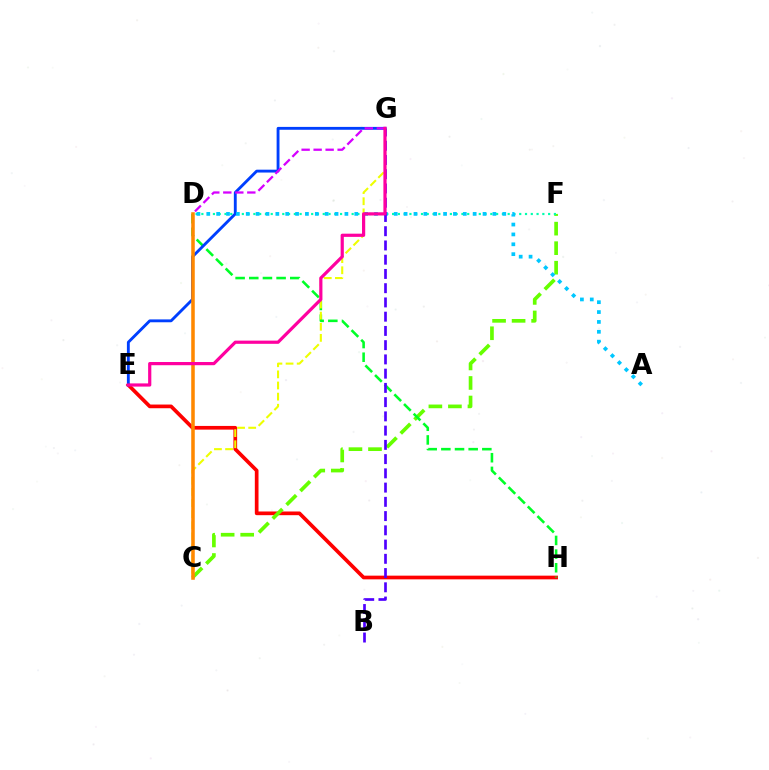{('E', 'H'): [{'color': '#ff0000', 'line_style': 'solid', 'thickness': 2.66}], ('C', 'F'): [{'color': '#66ff00', 'line_style': 'dashed', 'thickness': 2.65}], ('D', 'H'): [{'color': '#00ff27', 'line_style': 'dashed', 'thickness': 1.86}], ('C', 'G'): [{'color': '#eeff00', 'line_style': 'dashed', 'thickness': 1.51}], ('E', 'G'): [{'color': '#003fff', 'line_style': 'solid', 'thickness': 2.06}, {'color': '#ff00a0', 'line_style': 'solid', 'thickness': 2.3}], ('C', 'D'): [{'color': '#ff8800', 'line_style': 'solid', 'thickness': 2.55}], ('D', 'F'): [{'color': '#00ffaf', 'line_style': 'dotted', 'thickness': 1.57}], ('A', 'D'): [{'color': '#00c7ff', 'line_style': 'dotted', 'thickness': 2.68}], ('B', 'G'): [{'color': '#4f00ff', 'line_style': 'dashed', 'thickness': 1.94}], ('D', 'G'): [{'color': '#d600ff', 'line_style': 'dashed', 'thickness': 1.63}]}